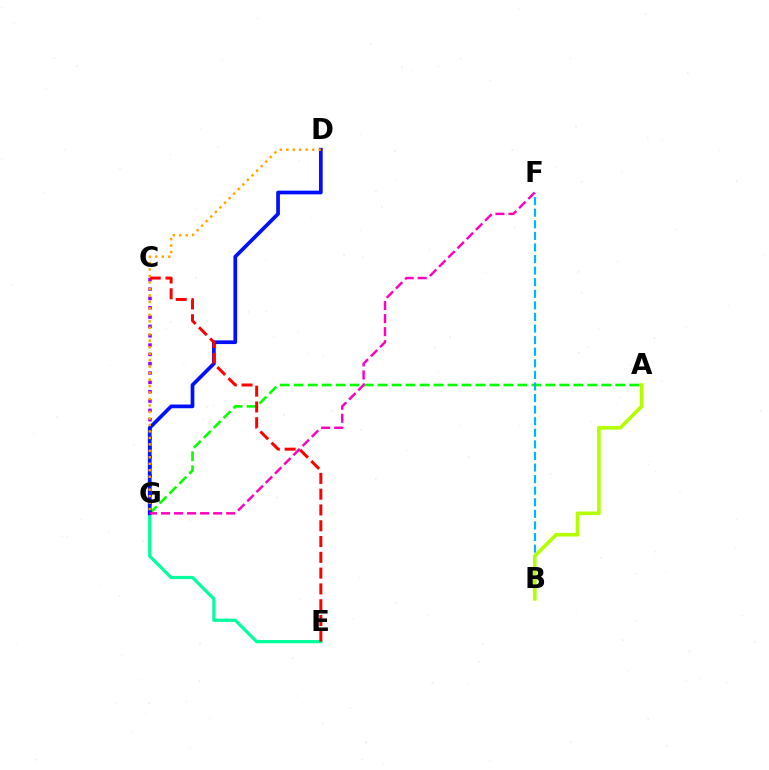{('E', 'G'): [{'color': '#00ff9d', 'line_style': 'solid', 'thickness': 2.31}], ('A', 'G'): [{'color': '#08ff00', 'line_style': 'dashed', 'thickness': 1.9}], ('C', 'G'): [{'color': '#9b00ff', 'line_style': 'dotted', 'thickness': 2.53}], ('B', 'F'): [{'color': '#00b5ff', 'line_style': 'dashed', 'thickness': 1.57}], ('D', 'G'): [{'color': '#0010ff', 'line_style': 'solid', 'thickness': 2.66}, {'color': '#ffa500', 'line_style': 'dotted', 'thickness': 1.76}], ('C', 'E'): [{'color': '#ff0000', 'line_style': 'dashed', 'thickness': 2.15}], ('A', 'B'): [{'color': '#b3ff00', 'line_style': 'solid', 'thickness': 2.61}], ('F', 'G'): [{'color': '#ff00bd', 'line_style': 'dashed', 'thickness': 1.77}]}